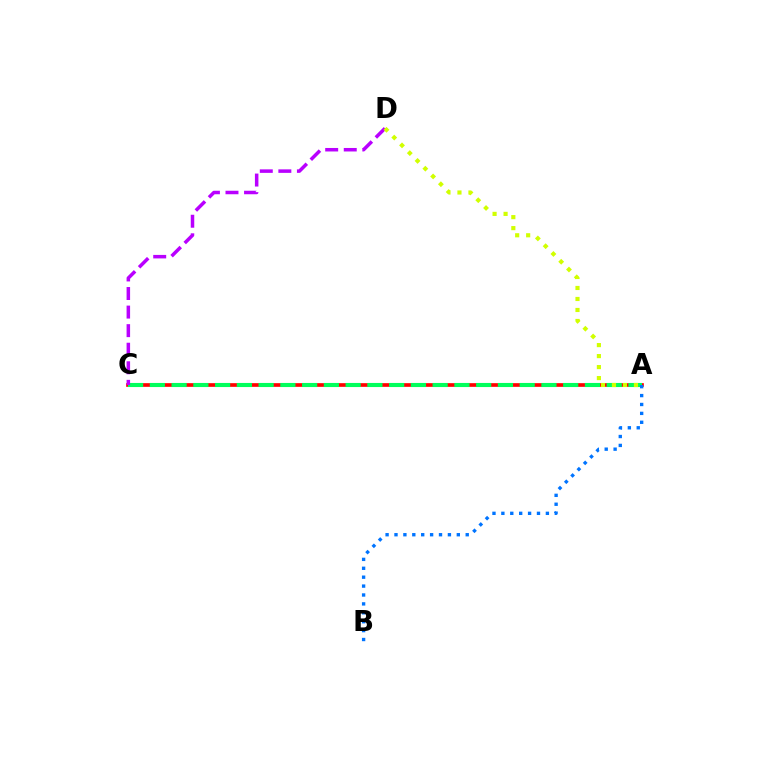{('A', 'C'): [{'color': '#ff0000', 'line_style': 'solid', 'thickness': 2.64}, {'color': '#00ff5c', 'line_style': 'dashed', 'thickness': 2.96}], ('A', 'B'): [{'color': '#0074ff', 'line_style': 'dotted', 'thickness': 2.42}], ('C', 'D'): [{'color': '#b900ff', 'line_style': 'dashed', 'thickness': 2.52}], ('A', 'D'): [{'color': '#d1ff00', 'line_style': 'dotted', 'thickness': 2.99}]}